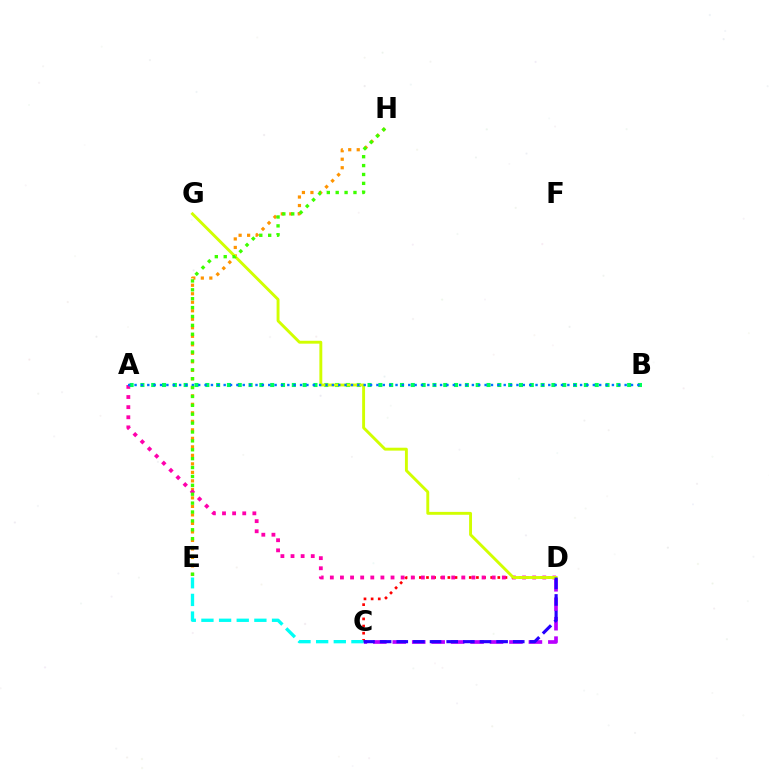{('E', 'H'): [{'color': '#ff9400', 'line_style': 'dotted', 'thickness': 2.31}, {'color': '#3dff00', 'line_style': 'dotted', 'thickness': 2.41}], ('C', 'D'): [{'color': '#ff0000', 'line_style': 'dotted', 'thickness': 1.94}, {'color': '#b900ff', 'line_style': 'dashed', 'thickness': 2.64}, {'color': '#2500ff', 'line_style': 'dashed', 'thickness': 2.26}], ('A', 'D'): [{'color': '#ff00ac', 'line_style': 'dotted', 'thickness': 2.75}], ('A', 'B'): [{'color': '#00ff5c', 'line_style': 'dotted', 'thickness': 2.94}, {'color': '#0074ff', 'line_style': 'dotted', 'thickness': 1.73}], ('D', 'G'): [{'color': '#d1ff00', 'line_style': 'solid', 'thickness': 2.09}], ('C', 'E'): [{'color': '#00fff6', 'line_style': 'dashed', 'thickness': 2.4}]}